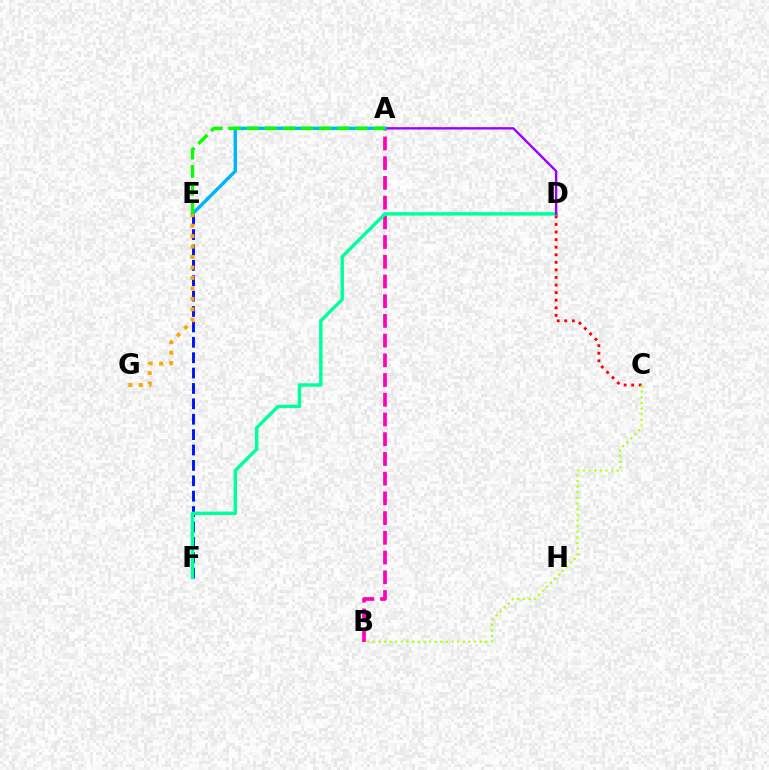{('A', 'B'): [{'color': '#ff00bd', 'line_style': 'dashed', 'thickness': 2.68}], ('E', 'F'): [{'color': '#0010ff', 'line_style': 'dashed', 'thickness': 2.09}], ('D', 'F'): [{'color': '#00ff9d', 'line_style': 'solid', 'thickness': 2.47}], ('A', 'D'): [{'color': '#9b00ff', 'line_style': 'solid', 'thickness': 1.71}], ('A', 'E'): [{'color': '#00b5ff', 'line_style': 'solid', 'thickness': 2.44}, {'color': '#08ff00', 'line_style': 'dashed', 'thickness': 2.46}], ('C', 'D'): [{'color': '#ff0000', 'line_style': 'dotted', 'thickness': 2.06}], ('E', 'G'): [{'color': '#ffa500', 'line_style': 'dotted', 'thickness': 2.84}], ('B', 'C'): [{'color': '#b3ff00', 'line_style': 'dotted', 'thickness': 1.53}]}